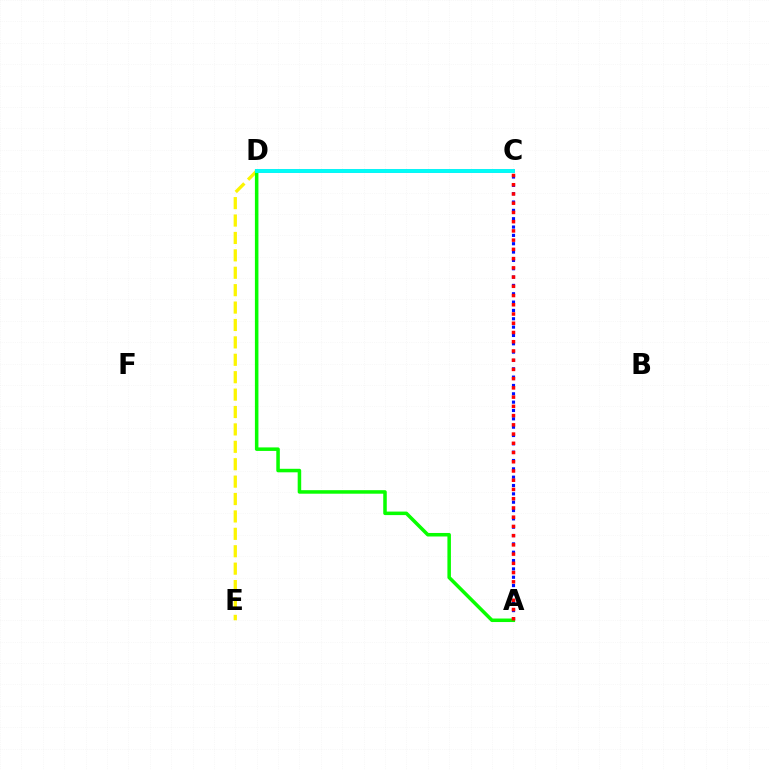{('A', 'C'): [{'color': '#0010ff', 'line_style': 'dotted', 'thickness': 2.27}, {'color': '#ff0000', 'line_style': 'dotted', 'thickness': 2.51}], ('C', 'D'): [{'color': '#ee00ff', 'line_style': 'solid', 'thickness': 2.62}, {'color': '#00fff6', 'line_style': 'solid', 'thickness': 2.8}], ('D', 'E'): [{'color': '#fcf500', 'line_style': 'dashed', 'thickness': 2.36}], ('A', 'D'): [{'color': '#08ff00', 'line_style': 'solid', 'thickness': 2.54}]}